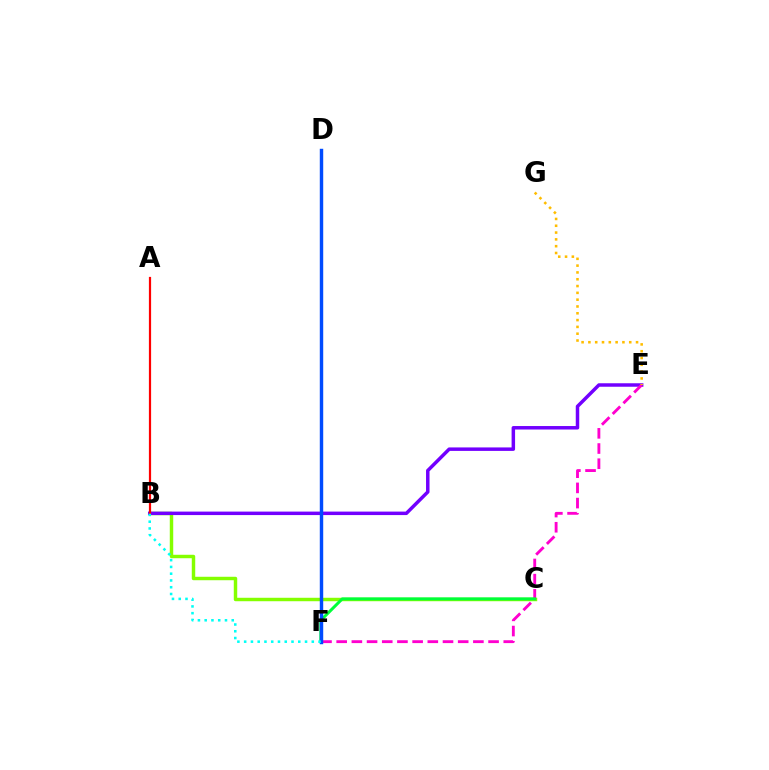{('B', 'C'): [{'color': '#84ff00', 'line_style': 'solid', 'thickness': 2.49}], ('B', 'E'): [{'color': '#7200ff', 'line_style': 'solid', 'thickness': 2.51}], ('A', 'B'): [{'color': '#ff0000', 'line_style': 'solid', 'thickness': 1.59}], ('E', 'F'): [{'color': '#ff00cf', 'line_style': 'dashed', 'thickness': 2.06}], ('C', 'F'): [{'color': '#00ff39', 'line_style': 'solid', 'thickness': 2.16}], ('E', 'G'): [{'color': '#ffbd00', 'line_style': 'dotted', 'thickness': 1.85}], ('D', 'F'): [{'color': '#004bff', 'line_style': 'solid', 'thickness': 2.47}], ('B', 'F'): [{'color': '#00fff6', 'line_style': 'dotted', 'thickness': 1.84}]}